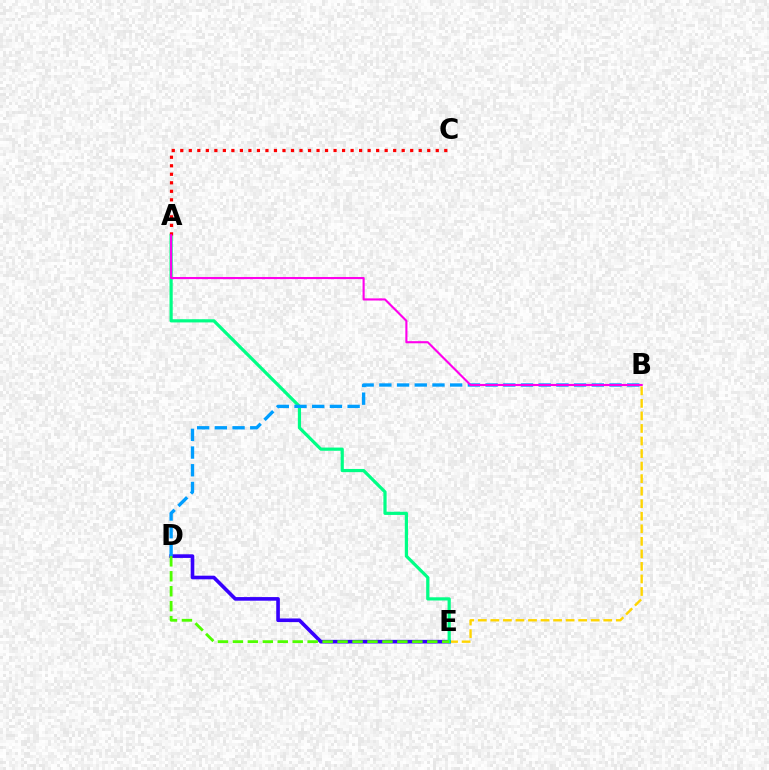{('B', 'E'): [{'color': '#ffd500', 'line_style': 'dashed', 'thickness': 1.7}], ('D', 'E'): [{'color': '#3700ff', 'line_style': 'solid', 'thickness': 2.61}, {'color': '#4fff00', 'line_style': 'dashed', 'thickness': 2.03}], ('A', 'E'): [{'color': '#00ff86', 'line_style': 'solid', 'thickness': 2.3}], ('A', 'C'): [{'color': '#ff0000', 'line_style': 'dotted', 'thickness': 2.31}], ('B', 'D'): [{'color': '#009eff', 'line_style': 'dashed', 'thickness': 2.41}], ('A', 'B'): [{'color': '#ff00ed', 'line_style': 'solid', 'thickness': 1.53}]}